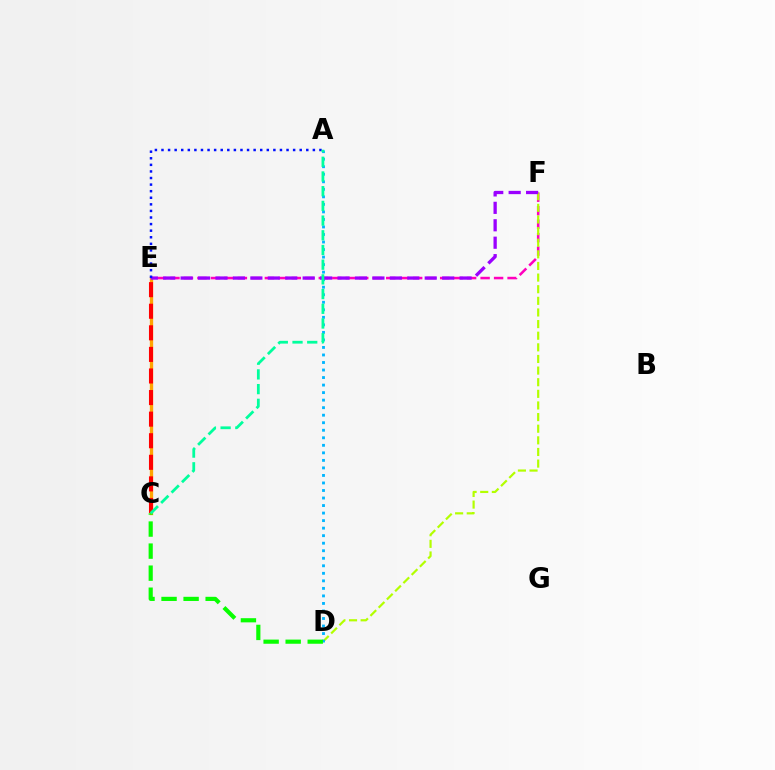{('E', 'F'): [{'color': '#ff00bd', 'line_style': 'dashed', 'thickness': 1.83}, {'color': '#9b00ff', 'line_style': 'dashed', 'thickness': 2.37}], ('D', 'F'): [{'color': '#b3ff00', 'line_style': 'dashed', 'thickness': 1.58}], ('C', 'E'): [{'color': '#ffa500', 'line_style': 'solid', 'thickness': 2.4}, {'color': '#ff0000', 'line_style': 'dashed', 'thickness': 2.93}], ('A', 'D'): [{'color': '#00b5ff', 'line_style': 'dotted', 'thickness': 2.05}], ('A', 'E'): [{'color': '#0010ff', 'line_style': 'dotted', 'thickness': 1.79}], ('C', 'D'): [{'color': '#08ff00', 'line_style': 'dashed', 'thickness': 2.99}], ('A', 'C'): [{'color': '#00ff9d', 'line_style': 'dashed', 'thickness': 2.0}]}